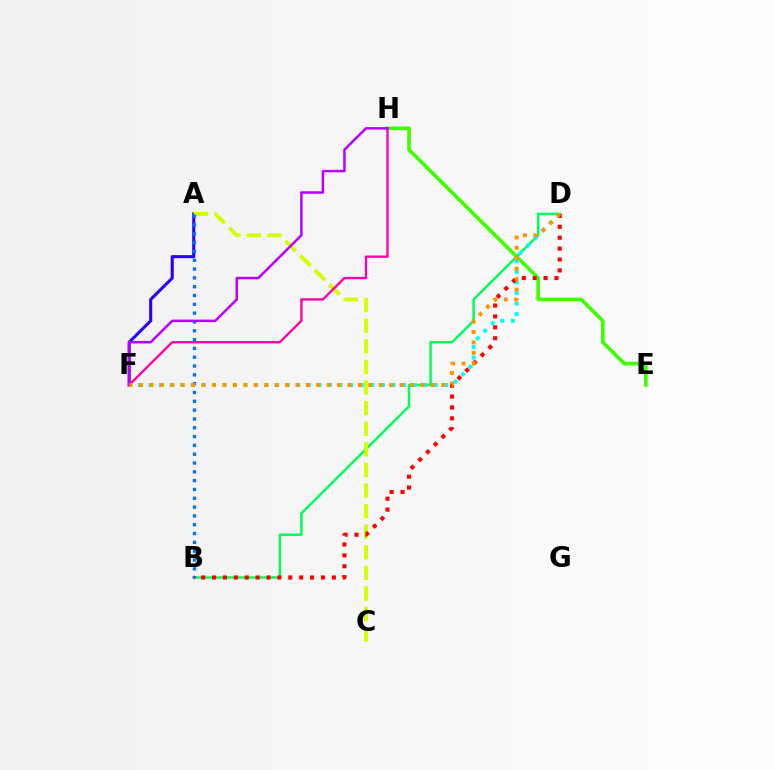{('B', 'D'): [{'color': '#00ff5c', 'line_style': 'solid', 'thickness': 1.79}, {'color': '#ff0000', 'line_style': 'dotted', 'thickness': 2.96}], ('A', 'F'): [{'color': '#2500ff', 'line_style': 'solid', 'thickness': 2.21}], ('E', 'H'): [{'color': '#3dff00', 'line_style': 'solid', 'thickness': 2.63}], ('A', 'C'): [{'color': '#d1ff00', 'line_style': 'dashed', 'thickness': 2.8}], ('A', 'B'): [{'color': '#0074ff', 'line_style': 'dotted', 'thickness': 2.4}], ('D', 'F'): [{'color': '#00fff6', 'line_style': 'dotted', 'thickness': 2.87}, {'color': '#ff9400', 'line_style': 'dotted', 'thickness': 2.83}], ('F', 'H'): [{'color': '#ff00ac', 'line_style': 'solid', 'thickness': 1.69}, {'color': '#b900ff', 'line_style': 'solid', 'thickness': 1.79}]}